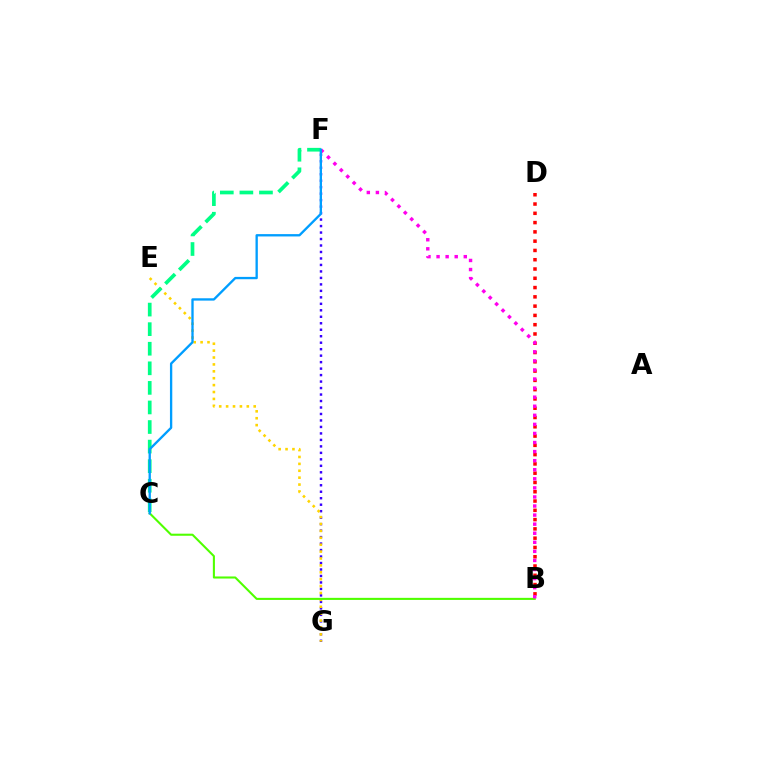{('F', 'G'): [{'color': '#3700ff', 'line_style': 'dotted', 'thickness': 1.76}], ('E', 'G'): [{'color': '#ffd500', 'line_style': 'dotted', 'thickness': 1.87}], ('B', 'C'): [{'color': '#4fff00', 'line_style': 'solid', 'thickness': 1.5}], ('B', 'D'): [{'color': '#ff0000', 'line_style': 'dotted', 'thickness': 2.52}], ('B', 'F'): [{'color': '#ff00ed', 'line_style': 'dotted', 'thickness': 2.46}], ('C', 'F'): [{'color': '#00ff86', 'line_style': 'dashed', 'thickness': 2.66}, {'color': '#009eff', 'line_style': 'solid', 'thickness': 1.68}]}